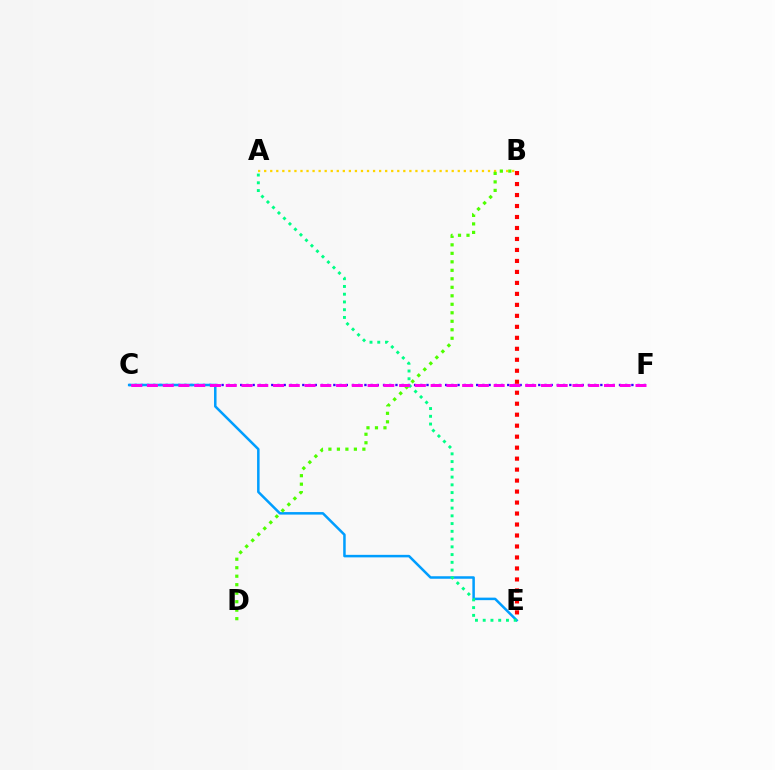{('A', 'B'): [{'color': '#ffd500', 'line_style': 'dotted', 'thickness': 1.64}], ('C', 'F'): [{'color': '#3700ff', 'line_style': 'dotted', 'thickness': 1.69}, {'color': '#ff00ed', 'line_style': 'dashed', 'thickness': 2.14}], ('C', 'E'): [{'color': '#009eff', 'line_style': 'solid', 'thickness': 1.81}], ('A', 'E'): [{'color': '#00ff86', 'line_style': 'dotted', 'thickness': 2.11}], ('B', 'D'): [{'color': '#4fff00', 'line_style': 'dotted', 'thickness': 2.31}], ('B', 'E'): [{'color': '#ff0000', 'line_style': 'dotted', 'thickness': 2.98}]}